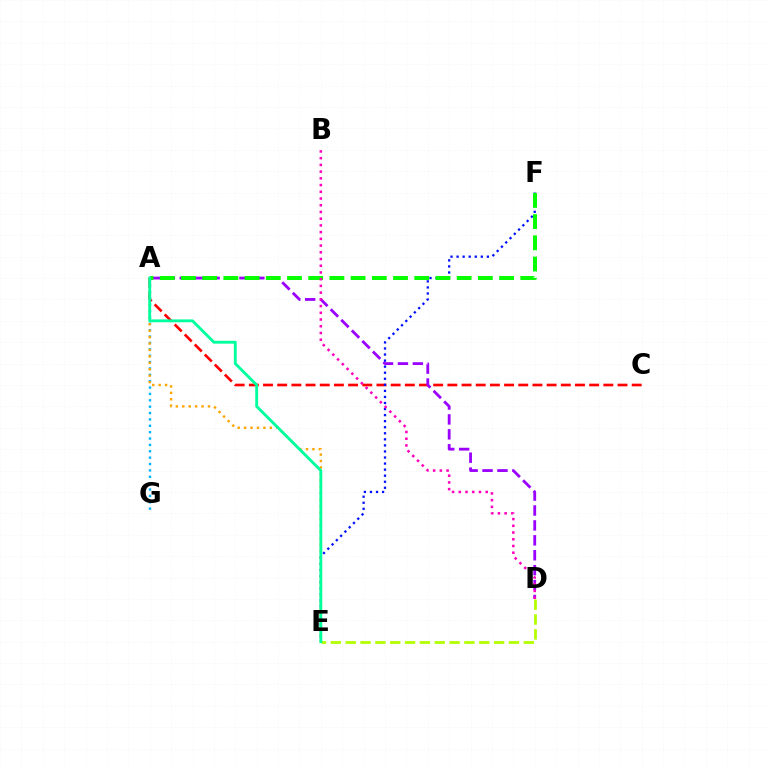{('A', 'C'): [{'color': '#ff0000', 'line_style': 'dashed', 'thickness': 1.93}], ('A', 'D'): [{'color': '#9b00ff', 'line_style': 'dashed', 'thickness': 2.03}], ('A', 'G'): [{'color': '#00b5ff', 'line_style': 'dotted', 'thickness': 1.73}], ('A', 'E'): [{'color': '#ffa500', 'line_style': 'dotted', 'thickness': 1.75}, {'color': '#00ff9d', 'line_style': 'solid', 'thickness': 2.06}], ('E', 'F'): [{'color': '#0010ff', 'line_style': 'dotted', 'thickness': 1.65}], ('A', 'F'): [{'color': '#08ff00', 'line_style': 'dashed', 'thickness': 2.88}], ('D', 'E'): [{'color': '#b3ff00', 'line_style': 'dashed', 'thickness': 2.02}], ('B', 'D'): [{'color': '#ff00bd', 'line_style': 'dotted', 'thickness': 1.83}]}